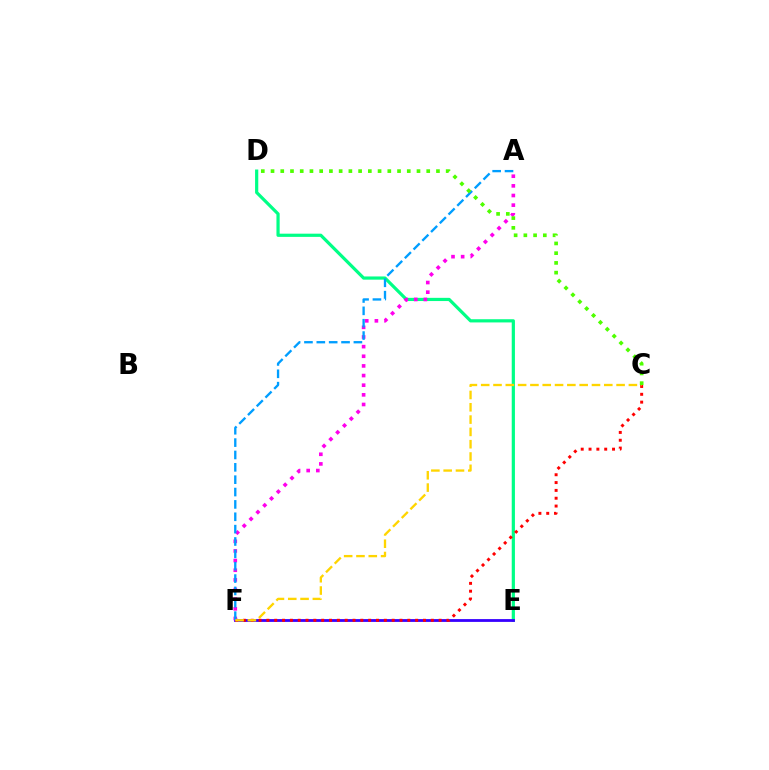{('D', 'E'): [{'color': '#00ff86', 'line_style': 'solid', 'thickness': 2.31}], ('E', 'F'): [{'color': '#3700ff', 'line_style': 'solid', 'thickness': 2.02}], ('C', 'F'): [{'color': '#ff0000', 'line_style': 'dotted', 'thickness': 2.13}, {'color': '#ffd500', 'line_style': 'dashed', 'thickness': 1.67}], ('A', 'F'): [{'color': '#ff00ed', 'line_style': 'dotted', 'thickness': 2.62}, {'color': '#009eff', 'line_style': 'dashed', 'thickness': 1.68}], ('C', 'D'): [{'color': '#4fff00', 'line_style': 'dotted', 'thickness': 2.64}]}